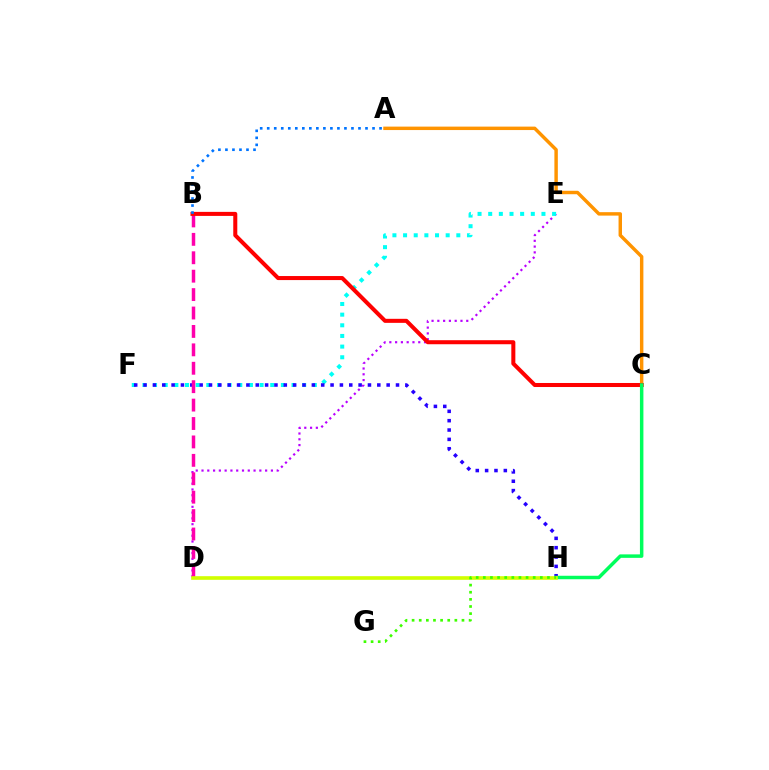{('D', 'E'): [{'color': '#b900ff', 'line_style': 'dotted', 'thickness': 1.57}], ('A', 'C'): [{'color': '#ff9400', 'line_style': 'solid', 'thickness': 2.48}], ('E', 'F'): [{'color': '#00fff6', 'line_style': 'dotted', 'thickness': 2.89}], ('F', 'H'): [{'color': '#2500ff', 'line_style': 'dotted', 'thickness': 2.54}], ('B', 'D'): [{'color': '#ff00ac', 'line_style': 'dashed', 'thickness': 2.5}], ('B', 'C'): [{'color': '#ff0000', 'line_style': 'solid', 'thickness': 2.9}], ('A', 'B'): [{'color': '#0074ff', 'line_style': 'dotted', 'thickness': 1.91}], ('C', 'H'): [{'color': '#00ff5c', 'line_style': 'solid', 'thickness': 2.5}], ('D', 'H'): [{'color': '#d1ff00', 'line_style': 'solid', 'thickness': 2.62}], ('G', 'H'): [{'color': '#3dff00', 'line_style': 'dotted', 'thickness': 1.94}]}